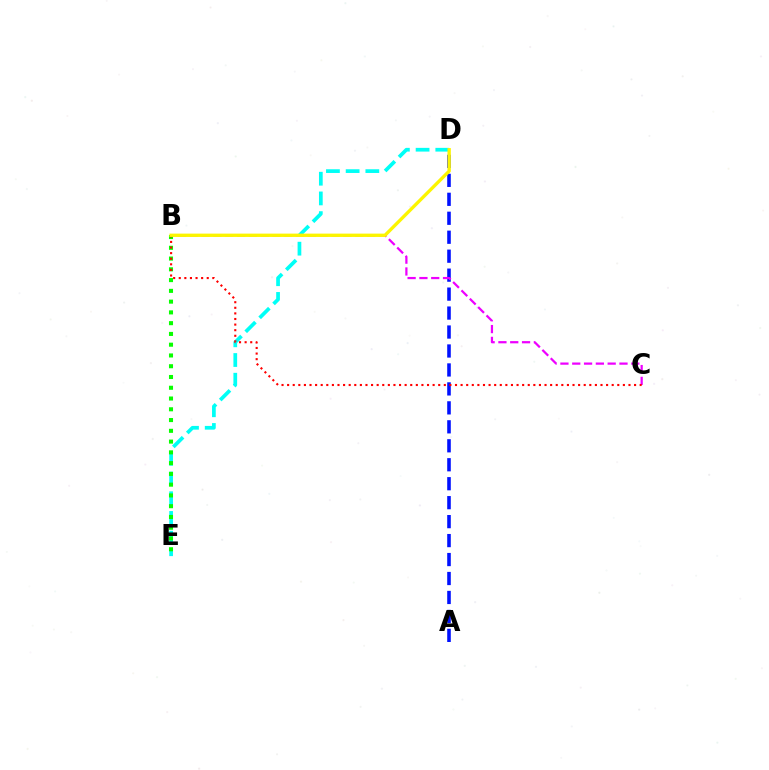{('A', 'D'): [{'color': '#0010ff', 'line_style': 'dashed', 'thickness': 2.58}], ('D', 'E'): [{'color': '#00fff6', 'line_style': 'dashed', 'thickness': 2.68}], ('B', 'C'): [{'color': '#ee00ff', 'line_style': 'dashed', 'thickness': 1.6}, {'color': '#ff0000', 'line_style': 'dotted', 'thickness': 1.52}], ('B', 'E'): [{'color': '#08ff00', 'line_style': 'dotted', 'thickness': 2.93}], ('B', 'D'): [{'color': '#fcf500', 'line_style': 'solid', 'thickness': 2.4}]}